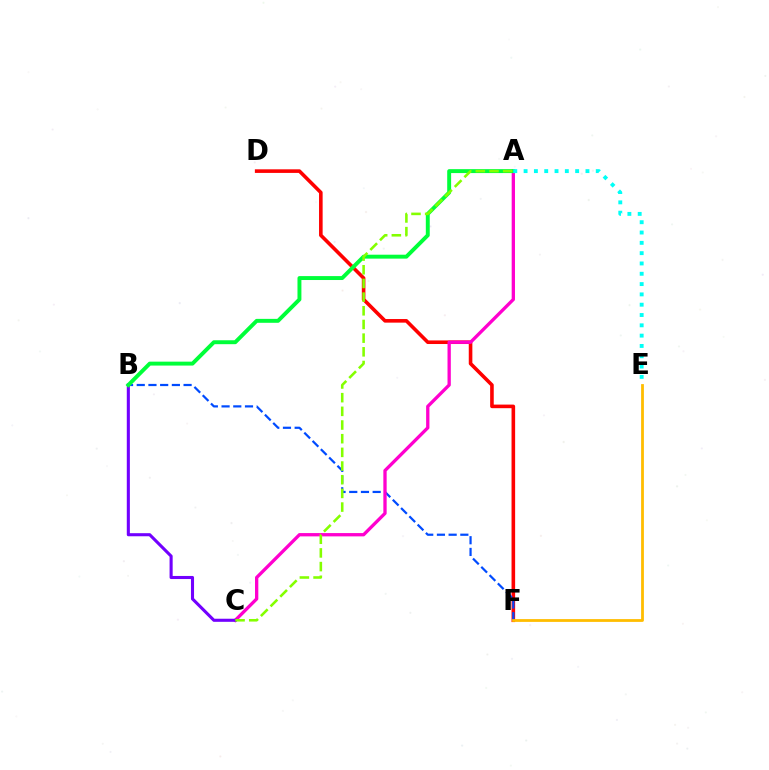{('D', 'F'): [{'color': '#ff0000', 'line_style': 'solid', 'thickness': 2.59}], ('B', 'F'): [{'color': '#004bff', 'line_style': 'dashed', 'thickness': 1.59}], ('E', 'F'): [{'color': '#ffbd00', 'line_style': 'solid', 'thickness': 2.01}], ('A', 'C'): [{'color': '#ff00cf', 'line_style': 'solid', 'thickness': 2.38}, {'color': '#84ff00', 'line_style': 'dashed', 'thickness': 1.86}], ('B', 'C'): [{'color': '#7200ff', 'line_style': 'solid', 'thickness': 2.22}], ('A', 'B'): [{'color': '#00ff39', 'line_style': 'solid', 'thickness': 2.83}], ('A', 'E'): [{'color': '#00fff6', 'line_style': 'dotted', 'thickness': 2.8}]}